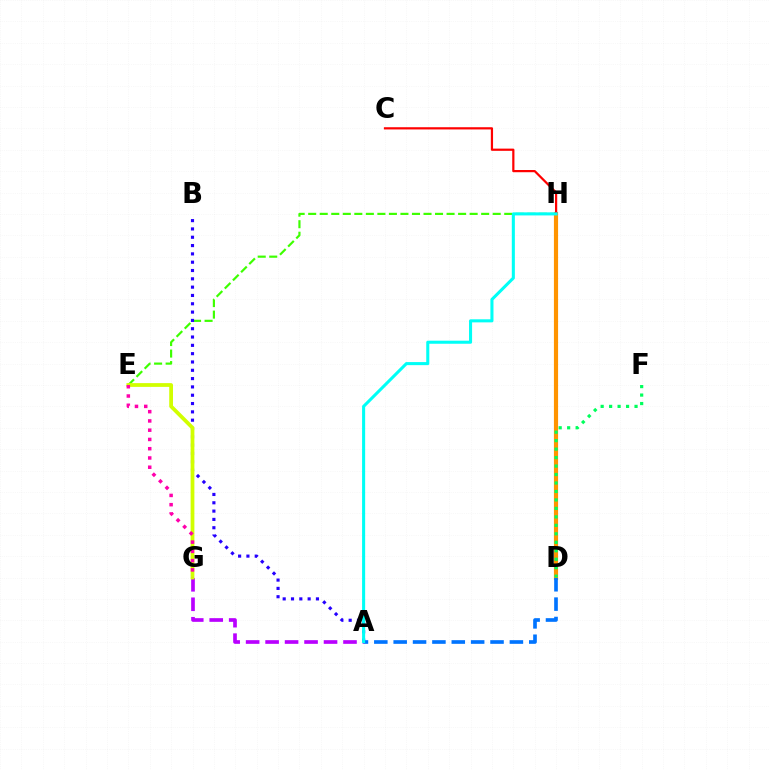{('E', 'H'): [{'color': '#3dff00', 'line_style': 'dashed', 'thickness': 1.57}], ('A', 'G'): [{'color': '#b900ff', 'line_style': 'dashed', 'thickness': 2.65}], ('A', 'B'): [{'color': '#2500ff', 'line_style': 'dotted', 'thickness': 2.26}], ('D', 'H'): [{'color': '#ff9400', 'line_style': 'solid', 'thickness': 3.0}], ('C', 'H'): [{'color': '#ff0000', 'line_style': 'solid', 'thickness': 1.59}], ('A', 'D'): [{'color': '#0074ff', 'line_style': 'dashed', 'thickness': 2.63}], ('E', 'G'): [{'color': '#d1ff00', 'line_style': 'solid', 'thickness': 2.71}, {'color': '#ff00ac', 'line_style': 'dotted', 'thickness': 2.52}], ('D', 'F'): [{'color': '#00ff5c', 'line_style': 'dotted', 'thickness': 2.3}], ('A', 'H'): [{'color': '#00fff6', 'line_style': 'solid', 'thickness': 2.21}]}